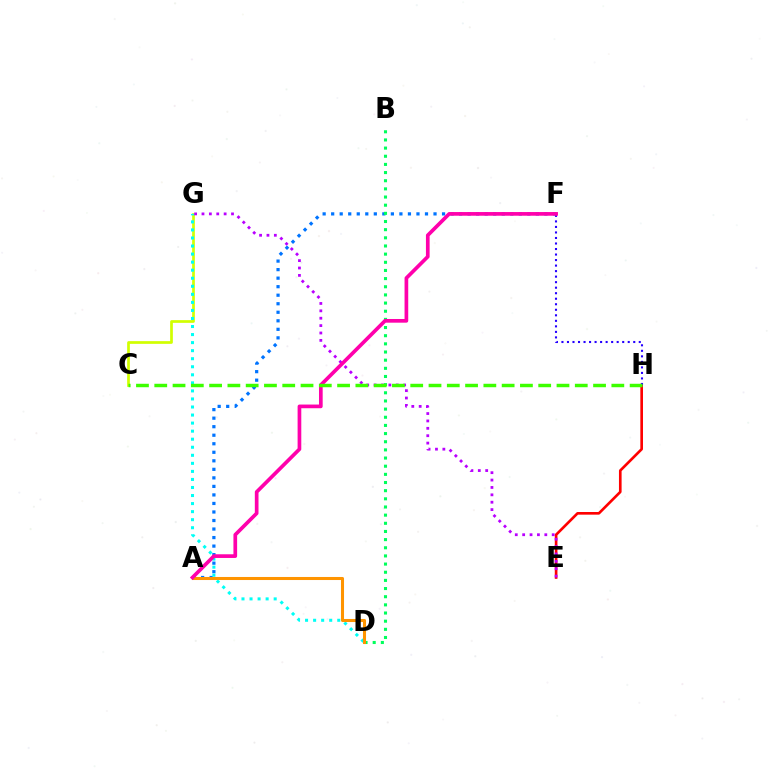{('C', 'G'): [{'color': '#d1ff00', 'line_style': 'solid', 'thickness': 1.95}], ('A', 'F'): [{'color': '#0074ff', 'line_style': 'dotted', 'thickness': 2.32}, {'color': '#ff00ac', 'line_style': 'solid', 'thickness': 2.65}], ('B', 'D'): [{'color': '#00ff5c', 'line_style': 'dotted', 'thickness': 2.22}], ('E', 'H'): [{'color': '#ff0000', 'line_style': 'solid', 'thickness': 1.91}], ('D', 'G'): [{'color': '#00fff6', 'line_style': 'dotted', 'thickness': 2.19}], ('A', 'D'): [{'color': '#ff9400', 'line_style': 'solid', 'thickness': 2.2}], ('E', 'G'): [{'color': '#b900ff', 'line_style': 'dotted', 'thickness': 2.01}], ('F', 'H'): [{'color': '#2500ff', 'line_style': 'dotted', 'thickness': 1.5}], ('C', 'H'): [{'color': '#3dff00', 'line_style': 'dashed', 'thickness': 2.48}]}